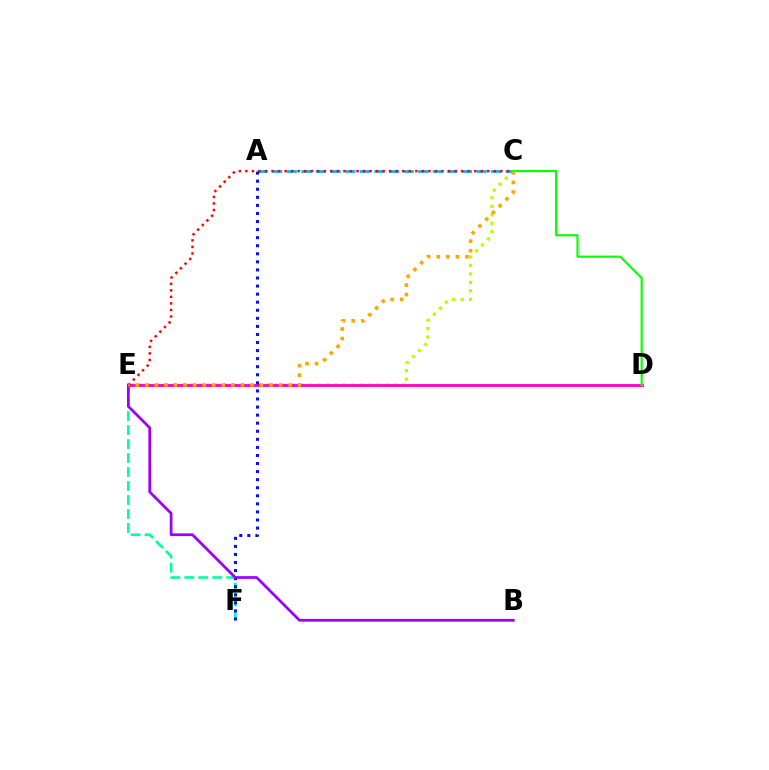{('C', 'E'): [{'color': '#b3ff00', 'line_style': 'dotted', 'thickness': 2.31}, {'color': '#ff0000', 'line_style': 'dotted', 'thickness': 1.78}, {'color': '#ffa500', 'line_style': 'dotted', 'thickness': 2.6}], ('D', 'E'): [{'color': '#ff00bd', 'line_style': 'solid', 'thickness': 2.01}], ('A', 'C'): [{'color': '#00b5ff', 'line_style': 'dashed', 'thickness': 1.98}], ('E', 'F'): [{'color': '#00ff9d', 'line_style': 'dashed', 'thickness': 1.9}], ('C', 'D'): [{'color': '#08ff00', 'line_style': 'solid', 'thickness': 1.56}], ('A', 'F'): [{'color': '#0010ff', 'line_style': 'dotted', 'thickness': 2.19}], ('B', 'E'): [{'color': '#9b00ff', 'line_style': 'solid', 'thickness': 1.96}]}